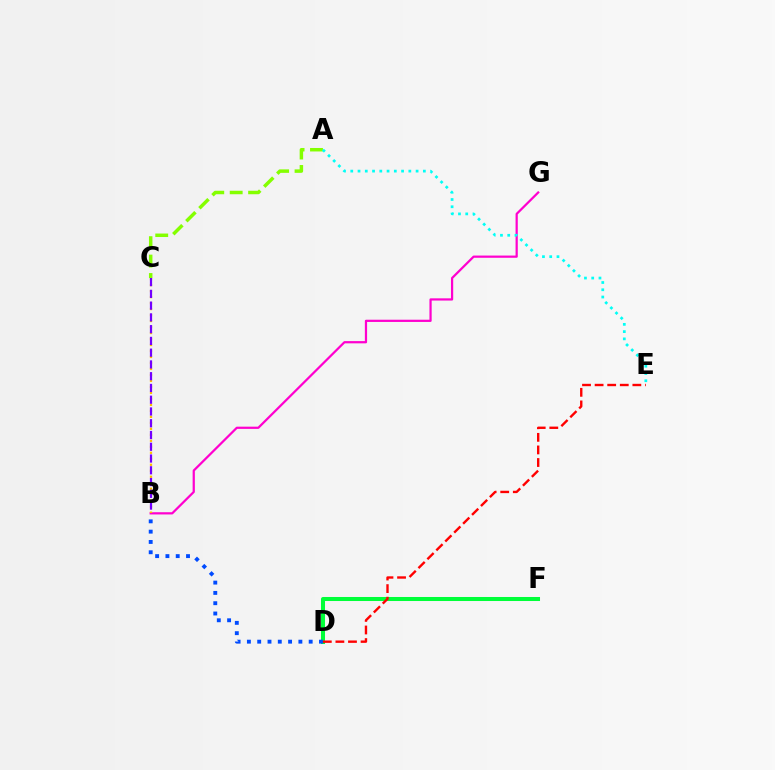{('D', 'F'): [{'color': '#00ff39', 'line_style': 'solid', 'thickness': 2.9}], ('A', 'C'): [{'color': '#84ff00', 'line_style': 'dashed', 'thickness': 2.5}], ('B', 'D'): [{'color': '#004bff', 'line_style': 'dotted', 'thickness': 2.8}], ('B', 'G'): [{'color': '#ff00cf', 'line_style': 'solid', 'thickness': 1.6}], ('A', 'E'): [{'color': '#00fff6', 'line_style': 'dotted', 'thickness': 1.97}], ('D', 'E'): [{'color': '#ff0000', 'line_style': 'dashed', 'thickness': 1.71}], ('B', 'C'): [{'color': '#ffbd00', 'line_style': 'dotted', 'thickness': 1.63}, {'color': '#7200ff', 'line_style': 'dashed', 'thickness': 1.6}]}